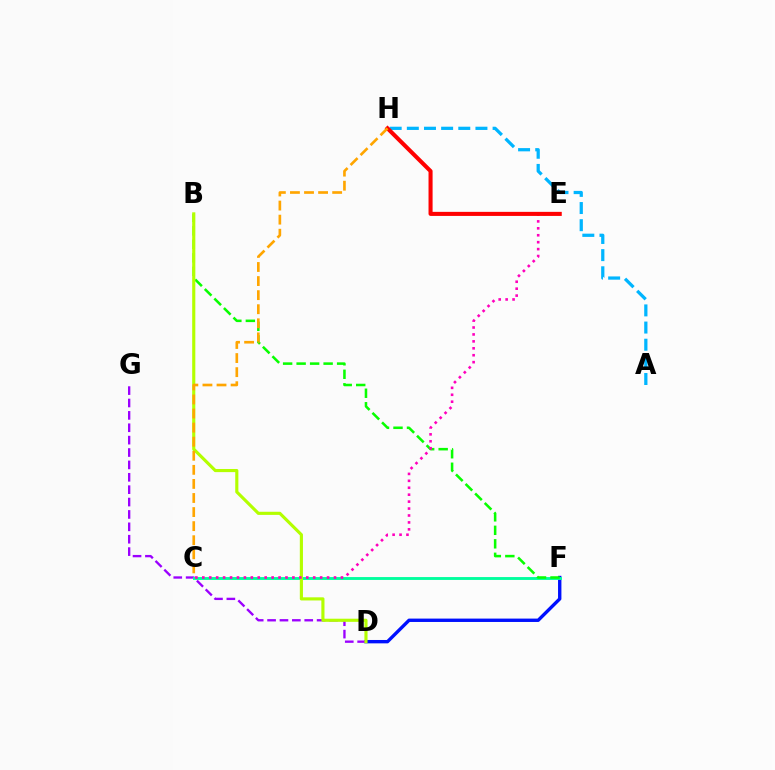{('D', 'F'): [{'color': '#0010ff', 'line_style': 'solid', 'thickness': 2.43}], ('D', 'G'): [{'color': '#9b00ff', 'line_style': 'dashed', 'thickness': 1.68}], ('A', 'H'): [{'color': '#00b5ff', 'line_style': 'dashed', 'thickness': 2.33}], ('C', 'F'): [{'color': '#00ff9d', 'line_style': 'solid', 'thickness': 2.07}], ('B', 'F'): [{'color': '#08ff00', 'line_style': 'dashed', 'thickness': 1.83}], ('B', 'D'): [{'color': '#b3ff00', 'line_style': 'solid', 'thickness': 2.26}], ('C', 'E'): [{'color': '#ff00bd', 'line_style': 'dotted', 'thickness': 1.88}], ('E', 'H'): [{'color': '#ff0000', 'line_style': 'solid', 'thickness': 2.93}], ('C', 'H'): [{'color': '#ffa500', 'line_style': 'dashed', 'thickness': 1.91}]}